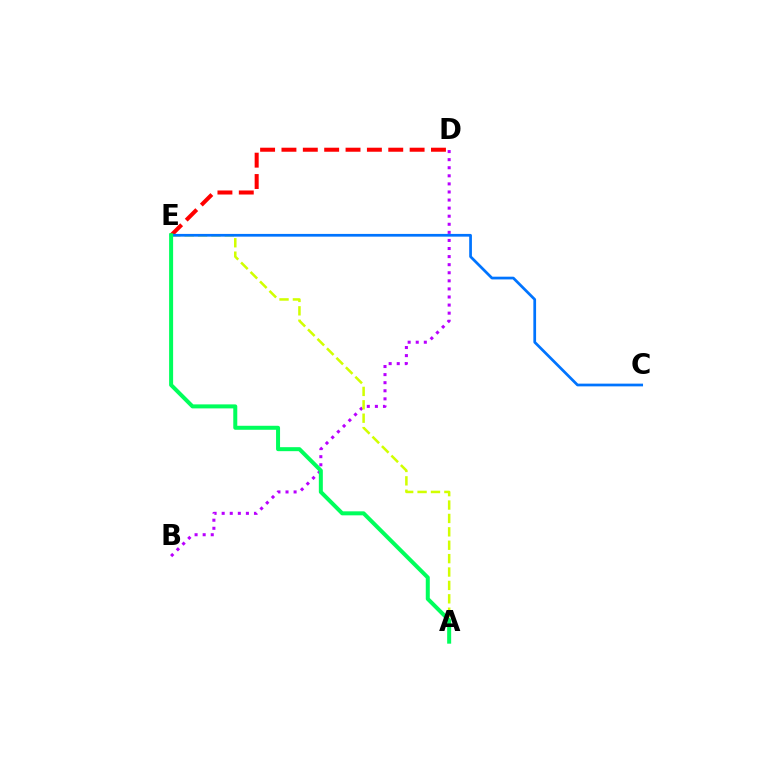{('B', 'D'): [{'color': '#b900ff', 'line_style': 'dotted', 'thickness': 2.19}], ('A', 'E'): [{'color': '#d1ff00', 'line_style': 'dashed', 'thickness': 1.82}, {'color': '#00ff5c', 'line_style': 'solid', 'thickness': 2.88}], ('D', 'E'): [{'color': '#ff0000', 'line_style': 'dashed', 'thickness': 2.9}], ('C', 'E'): [{'color': '#0074ff', 'line_style': 'solid', 'thickness': 1.96}]}